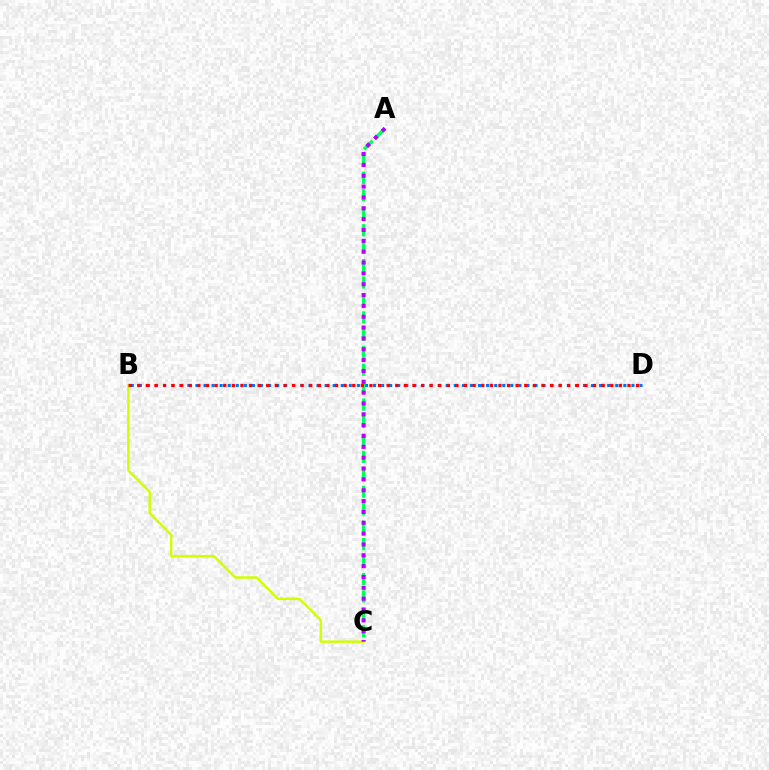{('B', 'C'): [{'color': '#d1ff00', 'line_style': 'solid', 'thickness': 1.78}], ('B', 'D'): [{'color': '#0074ff', 'line_style': 'dotted', 'thickness': 2.19}, {'color': '#ff0000', 'line_style': 'dotted', 'thickness': 2.34}], ('A', 'C'): [{'color': '#00ff5c', 'line_style': 'dashed', 'thickness': 2.37}, {'color': '#b900ff', 'line_style': 'dotted', 'thickness': 2.95}]}